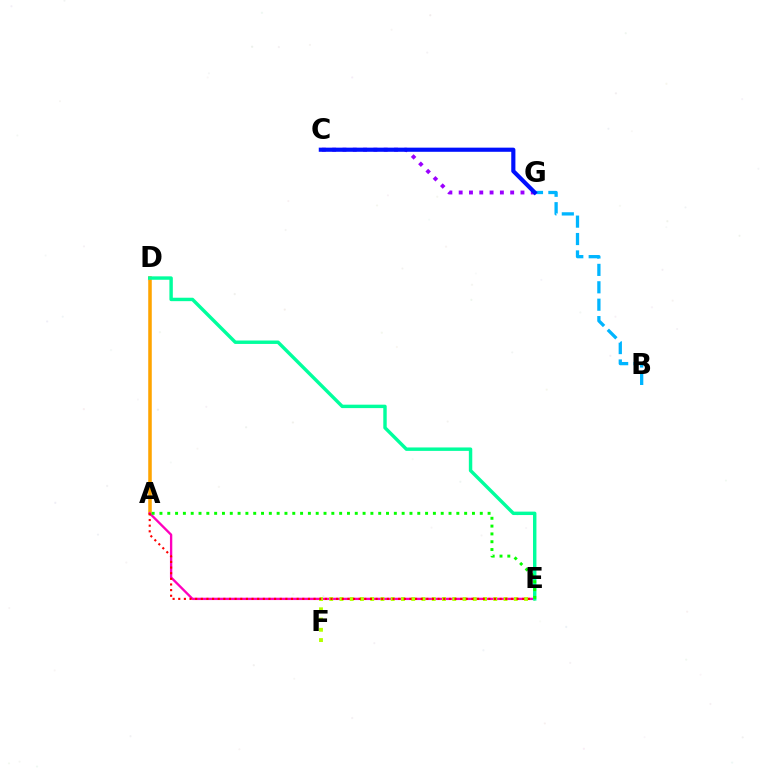{('A', 'D'): [{'color': '#ffa500', 'line_style': 'solid', 'thickness': 2.55}], ('B', 'G'): [{'color': '#00b5ff', 'line_style': 'dashed', 'thickness': 2.37}], ('A', 'E'): [{'color': '#ff00bd', 'line_style': 'solid', 'thickness': 1.68}, {'color': '#ff0000', 'line_style': 'dotted', 'thickness': 1.53}, {'color': '#08ff00', 'line_style': 'dotted', 'thickness': 2.12}], ('C', 'G'): [{'color': '#9b00ff', 'line_style': 'dotted', 'thickness': 2.8}, {'color': '#0010ff', 'line_style': 'solid', 'thickness': 2.98}], ('E', 'F'): [{'color': '#b3ff00', 'line_style': 'dotted', 'thickness': 2.79}], ('D', 'E'): [{'color': '#00ff9d', 'line_style': 'solid', 'thickness': 2.47}]}